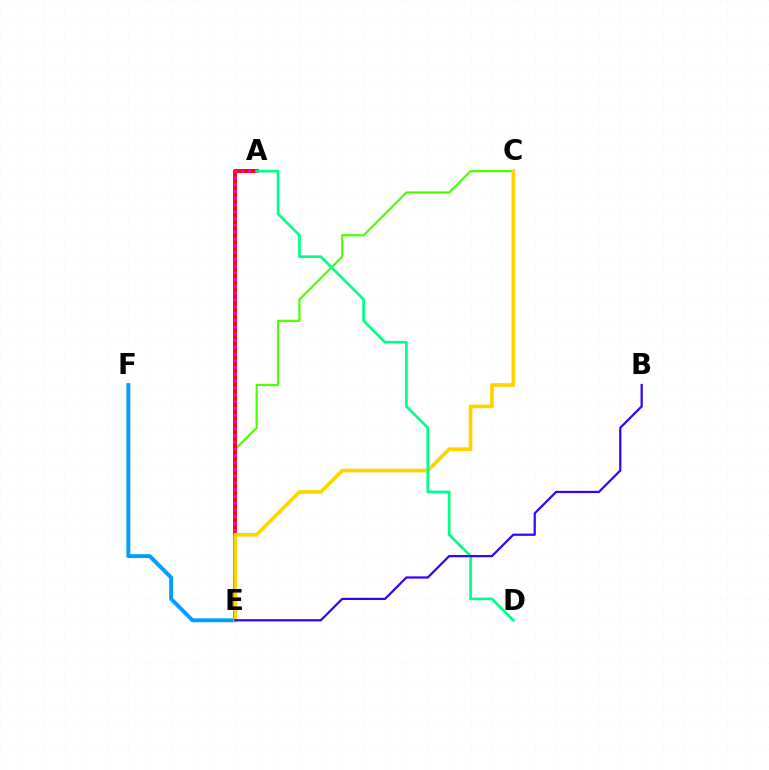{('C', 'E'): [{'color': '#4fff00', 'line_style': 'solid', 'thickness': 1.59}, {'color': '#ffd500', 'line_style': 'solid', 'thickness': 2.67}], ('A', 'E'): [{'color': '#ff0000', 'line_style': 'solid', 'thickness': 2.8}, {'color': '#ff00ed', 'line_style': 'dotted', 'thickness': 1.84}], ('E', 'F'): [{'color': '#009eff', 'line_style': 'solid', 'thickness': 2.81}], ('A', 'D'): [{'color': '#00ff86', 'line_style': 'solid', 'thickness': 1.93}], ('B', 'E'): [{'color': '#3700ff', 'line_style': 'solid', 'thickness': 1.6}]}